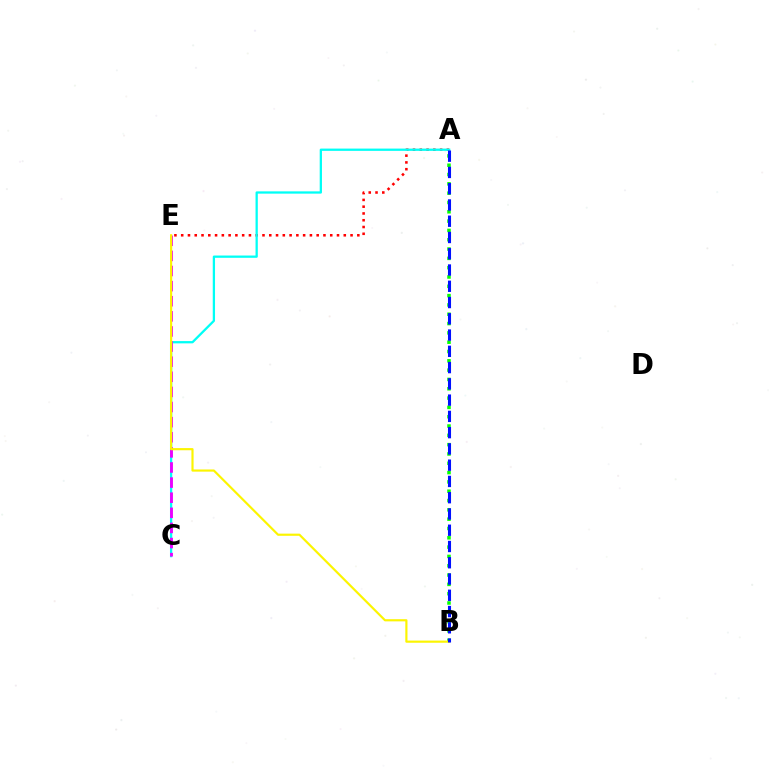{('A', 'B'): [{'color': '#08ff00', 'line_style': 'dotted', 'thickness': 2.53}, {'color': '#0010ff', 'line_style': 'dashed', 'thickness': 2.21}], ('A', 'E'): [{'color': '#ff0000', 'line_style': 'dotted', 'thickness': 1.84}], ('A', 'C'): [{'color': '#00fff6', 'line_style': 'solid', 'thickness': 1.64}], ('C', 'E'): [{'color': '#ee00ff', 'line_style': 'dashed', 'thickness': 2.05}], ('B', 'E'): [{'color': '#fcf500', 'line_style': 'solid', 'thickness': 1.56}]}